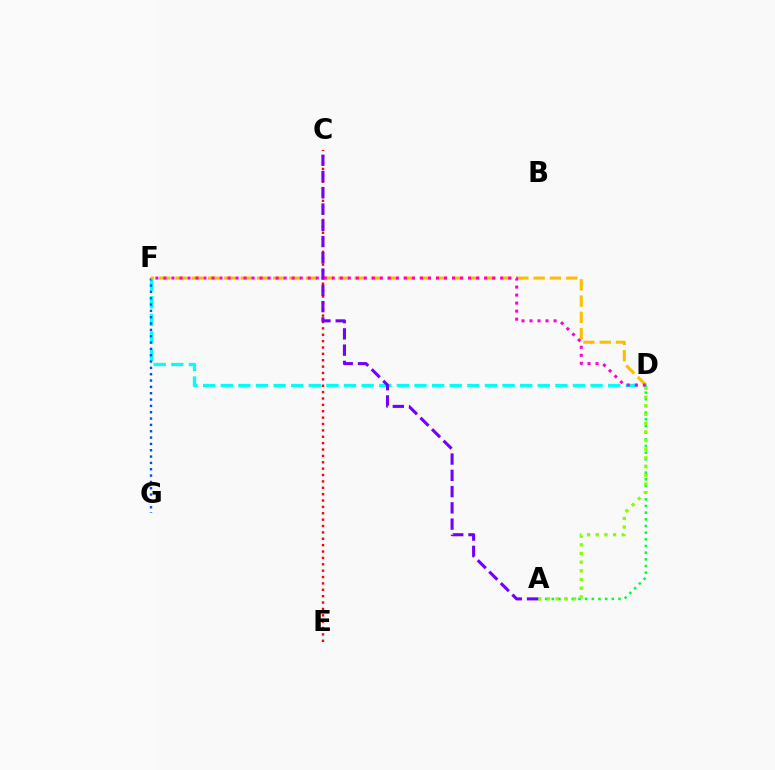{('A', 'D'): [{'color': '#00ff39', 'line_style': 'dotted', 'thickness': 1.81}, {'color': '#84ff00', 'line_style': 'dotted', 'thickness': 2.36}], ('D', 'F'): [{'color': '#00fff6', 'line_style': 'dashed', 'thickness': 2.39}, {'color': '#ffbd00', 'line_style': 'dashed', 'thickness': 2.21}, {'color': '#ff00cf', 'line_style': 'dotted', 'thickness': 2.18}], ('F', 'G'): [{'color': '#004bff', 'line_style': 'dotted', 'thickness': 1.72}], ('C', 'E'): [{'color': '#ff0000', 'line_style': 'dotted', 'thickness': 1.73}], ('A', 'C'): [{'color': '#7200ff', 'line_style': 'dashed', 'thickness': 2.21}]}